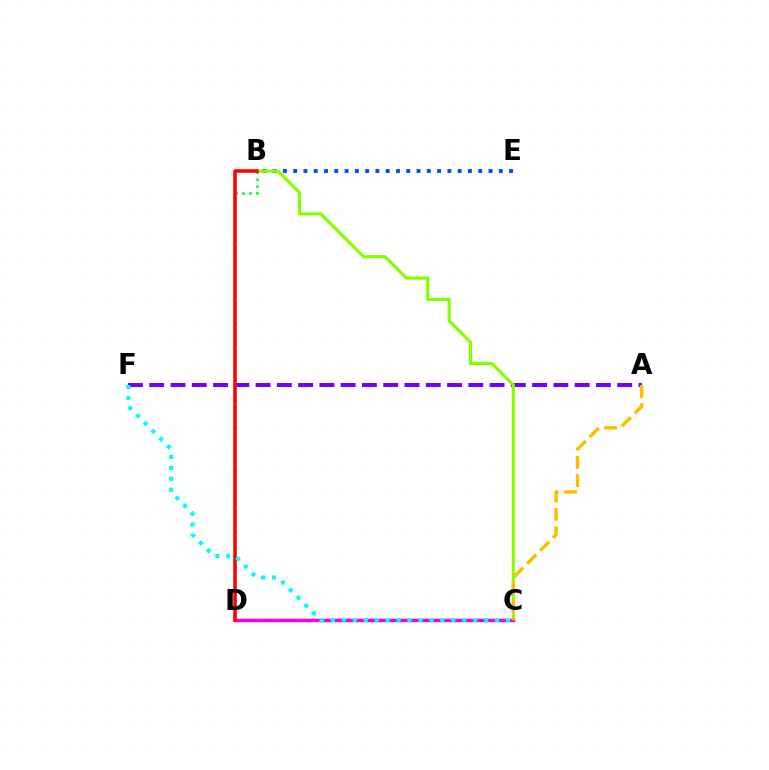{('B', 'E'): [{'color': '#004bff', 'line_style': 'dotted', 'thickness': 2.79}], ('A', 'F'): [{'color': '#7200ff', 'line_style': 'dashed', 'thickness': 2.89}], ('B', 'D'): [{'color': '#00ff39', 'line_style': 'dotted', 'thickness': 1.88}, {'color': '#ff0000', 'line_style': 'solid', 'thickness': 2.55}], ('B', 'C'): [{'color': '#84ff00', 'line_style': 'solid', 'thickness': 2.25}], ('C', 'D'): [{'color': '#ff00cf', 'line_style': 'solid', 'thickness': 2.5}], ('A', 'C'): [{'color': '#ffbd00', 'line_style': 'dashed', 'thickness': 2.49}], ('C', 'F'): [{'color': '#00fff6', 'line_style': 'dotted', 'thickness': 2.97}]}